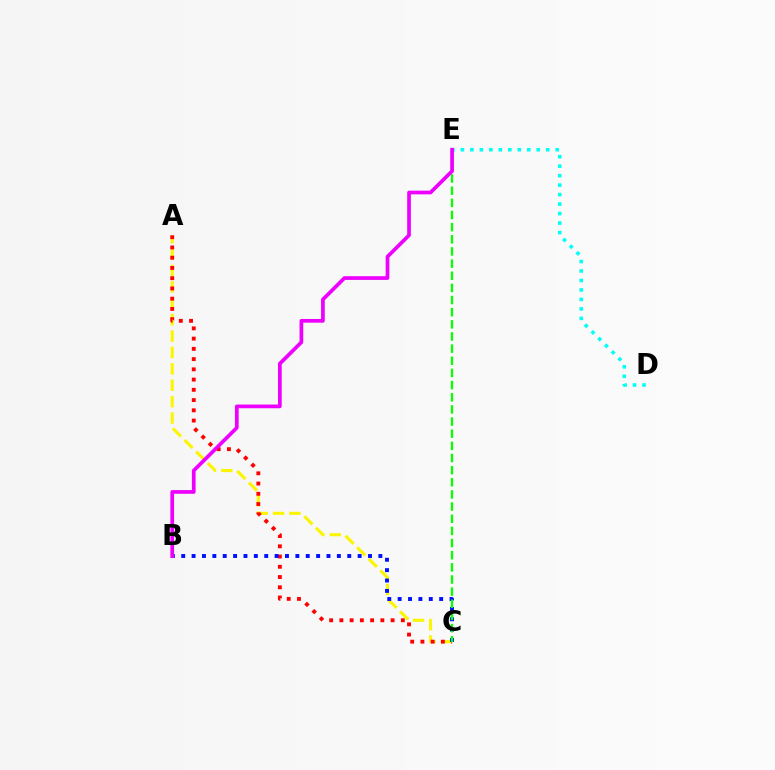{('A', 'C'): [{'color': '#fcf500', 'line_style': 'dashed', 'thickness': 2.23}, {'color': '#ff0000', 'line_style': 'dotted', 'thickness': 2.78}], ('D', 'E'): [{'color': '#00fff6', 'line_style': 'dotted', 'thickness': 2.58}], ('B', 'C'): [{'color': '#0010ff', 'line_style': 'dotted', 'thickness': 2.82}], ('C', 'E'): [{'color': '#08ff00', 'line_style': 'dashed', 'thickness': 1.65}], ('B', 'E'): [{'color': '#ee00ff', 'line_style': 'solid', 'thickness': 2.67}]}